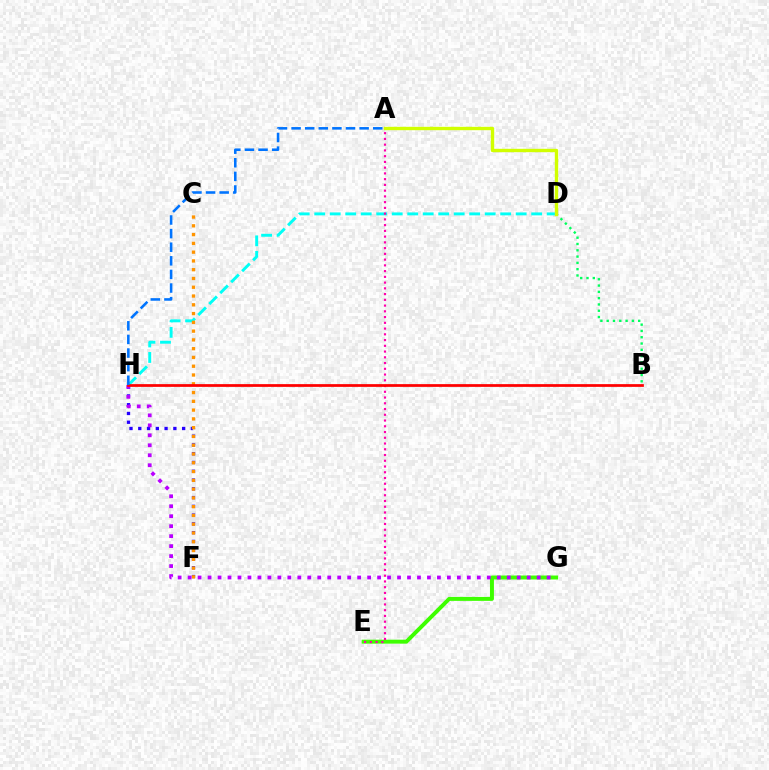{('E', 'G'): [{'color': '#3dff00', 'line_style': 'solid', 'thickness': 2.85}], ('F', 'H'): [{'color': '#2500ff', 'line_style': 'dotted', 'thickness': 2.38}], ('D', 'H'): [{'color': '#00fff6', 'line_style': 'dashed', 'thickness': 2.11}], ('C', 'F'): [{'color': '#ff9400', 'line_style': 'dotted', 'thickness': 2.38}], ('B', 'D'): [{'color': '#00ff5c', 'line_style': 'dotted', 'thickness': 1.71}], ('G', 'H'): [{'color': '#b900ff', 'line_style': 'dotted', 'thickness': 2.71}], ('A', 'E'): [{'color': '#ff00ac', 'line_style': 'dotted', 'thickness': 1.56}], ('B', 'H'): [{'color': '#ff0000', 'line_style': 'solid', 'thickness': 1.97}], ('A', 'D'): [{'color': '#d1ff00', 'line_style': 'solid', 'thickness': 2.43}], ('A', 'H'): [{'color': '#0074ff', 'line_style': 'dashed', 'thickness': 1.85}]}